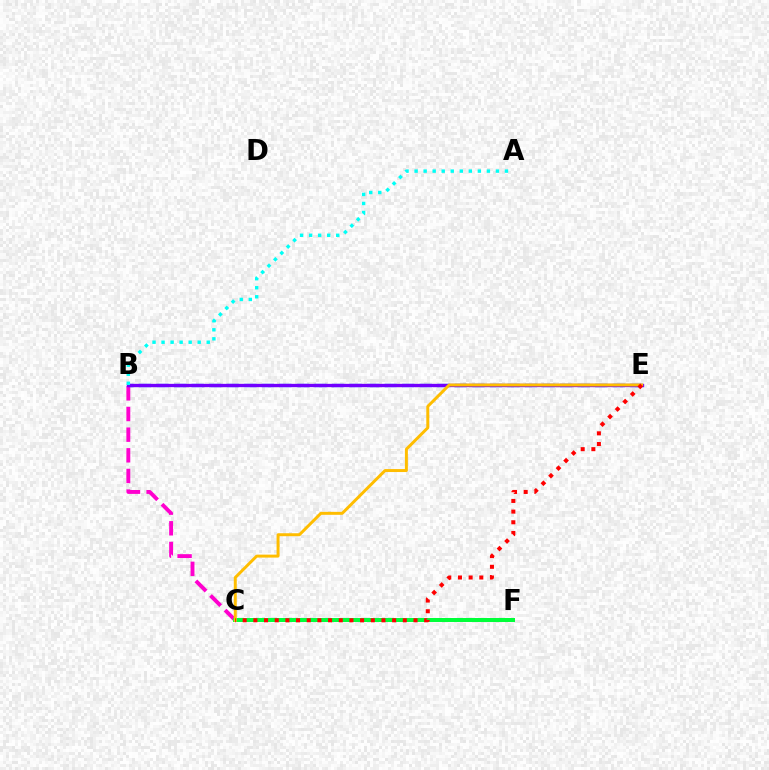{('C', 'F'): [{'color': '#84ff00', 'line_style': 'dotted', 'thickness': 1.61}, {'color': '#00ff39', 'line_style': 'solid', 'thickness': 2.88}], ('B', 'C'): [{'color': '#ff00cf', 'line_style': 'dashed', 'thickness': 2.8}], ('B', 'E'): [{'color': '#004bff', 'line_style': 'dashed', 'thickness': 2.38}, {'color': '#7200ff', 'line_style': 'solid', 'thickness': 2.38}], ('A', 'B'): [{'color': '#00fff6', 'line_style': 'dotted', 'thickness': 2.46}], ('C', 'E'): [{'color': '#ffbd00', 'line_style': 'solid', 'thickness': 2.13}, {'color': '#ff0000', 'line_style': 'dotted', 'thickness': 2.9}]}